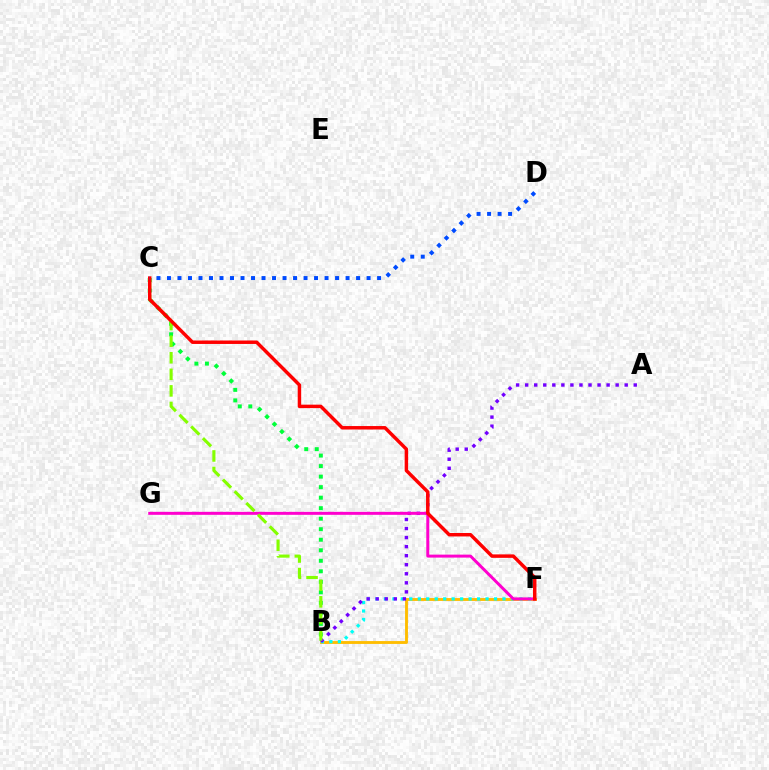{('B', 'C'): [{'color': '#00ff39', 'line_style': 'dotted', 'thickness': 2.86}, {'color': '#84ff00', 'line_style': 'dashed', 'thickness': 2.25}], ('B', 'F'): [{'color': '#ffbd00', 'line_style': 'solid', 'thickness': 2.06}, {'color': '#00fff6', 'line_style': 'dotted', 'thickness': 2.3}], ('A', 'B'): [{'color': '#7200ff', 'line_style': 'dotted', 'thickness': 2.46}], ('F', 'G'): [{'color': '#ff00cf', 'line_style': 'solid', 'thickness': 2.14}], ('C', 'F'): [{'color': '#ff0000', 'line_style': 'solid', 'thickness': 2.49}], ('C', 'D'): [{'color': '#004bff', 'line_style': 'dotted', 'thickness': 2.85}]}